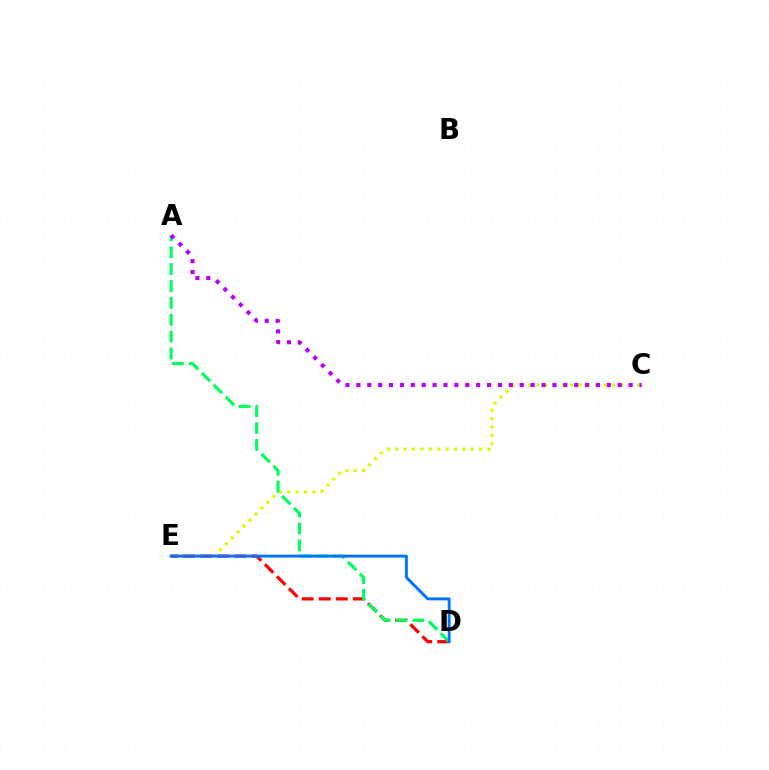{('C', 'E'): [{'color': '#d1ff00', 'line_style': 'dotted', 'thickness': 2.28}], ('D', 'E'): [{'color': '#ff0000', 'line_style': 'dashed', 'thickness': 2.31}, {'color': '#0074ff', 'line_style': 'solid', 'thickness': 2.09}], ('A', 'D'): [{'color': '#00ff5c', 'line_style': 'dashed', 'thickness': 2.29}], ('A', 'C'): [{'color': '#b900ff', 'line_style': 'dotted', 'thickness': 2.96}]}